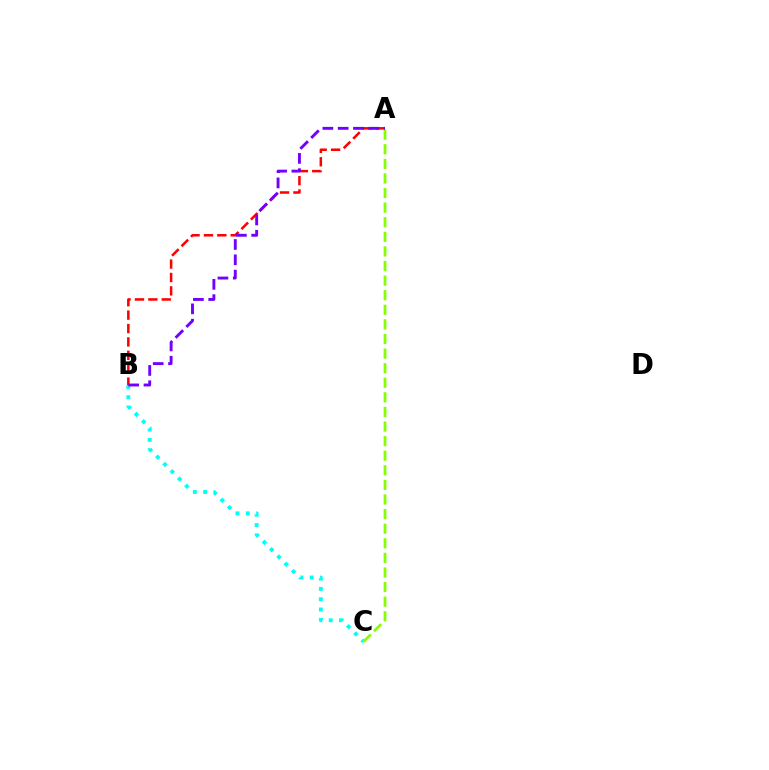{('B', 'C'): [{'color': '#00fff6', 'line_style': 'dotted', 'thickness': 2.8}], ('A', 'B'): [{'color': '#ff0000', 'line_style': 'dashed', 'thickness': 1.82}, {'color': '#7200ff', 'line_style': 'dashed', 'thickness': 2.08}], ('A', 'C'): [{'color': '#84ff00', 'line_style': 'dashed', 'thickness': 1.98}]}